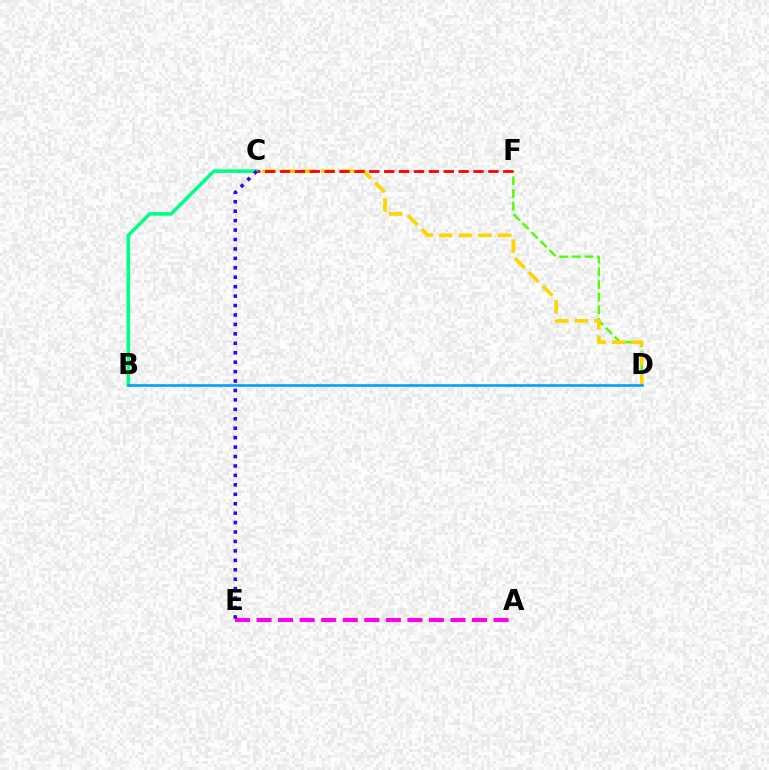{('D', 'F'): [{'color': '#4fff00', 'line_style': 'dashed', 'thickness': 1.72}], ('B', 'C'): [{'color': '#00ff86', 'line_style': 'solid', 'thickness': 2.59}], ('C', 'D'): [{'color': '#ffd500', 'line_style': 'dashed', 'thickness': 2.66}], ('B', 'D'): [{'color': '#009eff', 'line_style': 'solid', 'thickness': 1.86}], ('C', 'F'): [{'color': '#ff0000', 'line_style': 'dashed', 'thickness': 2.02}], ('A', 'E'): [{'color': '#ff00ed', 'line_style': 'dashed', 'thickness': 2.93}], ('C', 'E'): [{'color': '#3700ff', 'line_style': 'dotted', 'thickness': 2.56}]}